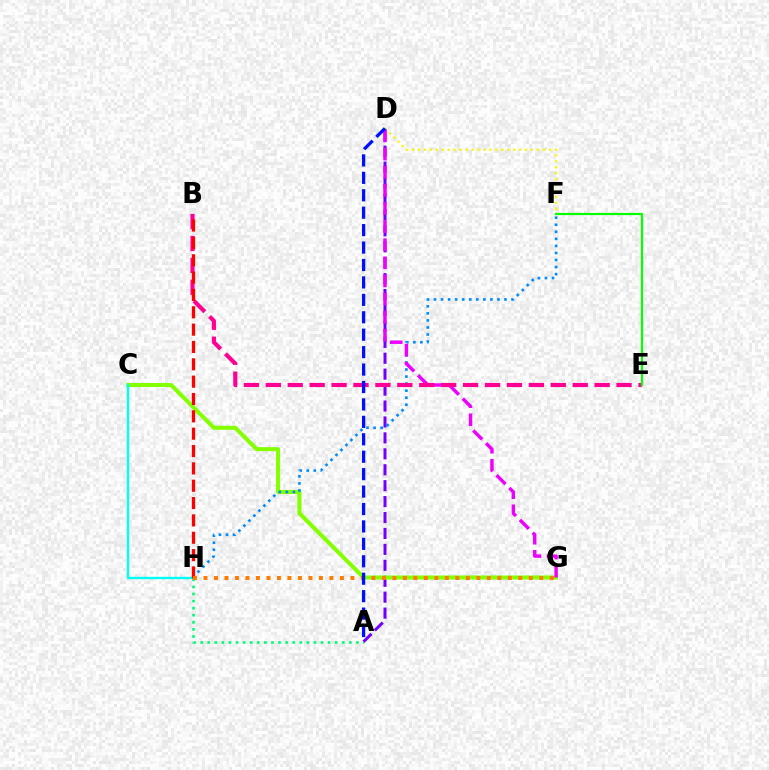{('D', 'F'): [{'color': '#fcf500', 'line_style': 'dotted', 'thickness': 1.62}], ('A', 'H'): [{'color': '#00ff74', 'line_style': 'dotted', 'thickness': 1.92}], ('A', 'D'): [{'color': '#7200ff', 'line_style': 'dashed', 'thickness': 2.16}, {'color': '#0010ff', 'line_style': 'dashed', 'thickness': 2.37}], ('C', 'G'): [{'color': '#84ff00', 'line_style': 'solid', 'thickness': 2.9}], ('F', 'H'): [{'color': '#008cff', 'line_style': 'dotted', 'thickness': 1.92}], ('C', 'H'): [{'color': '#00fff6', 'line_style': 'solid', 'thickness': 1.69}], ('D', 'G'): [{'color': '#ee00ff', 'line_style': 'dashed', 'thickness': 2.46}], ('B', 'E'): [{'color': '#ff0094', 'line_style': 'dashed', 'thickness': 2.98}], ('B', 'H'): [{'color': '#ff0000', 'line_style': 'dashed', 'thickness': 2.36}], ('E', 'F'): [{'color': '#08ff00', 'line_style': 'solid', 'thickness': 1.6}], ('G', 'H'): [{'color': '#ff7c00', 'line_style': 'dotted', 'thickness': 2.85}]}